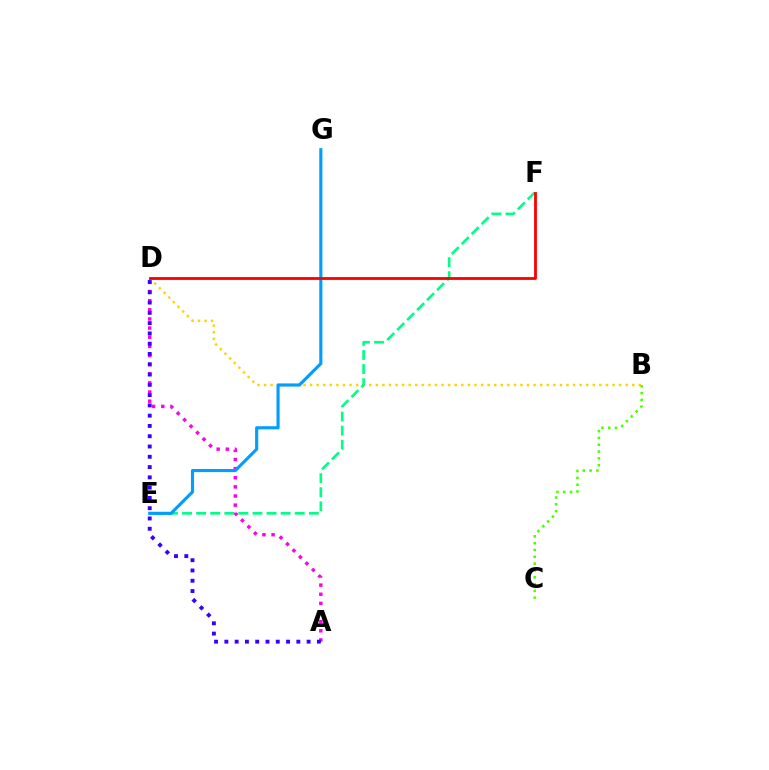{('B', 'D'): [{'color': '#ffd500', 'line_style': 'dotted', 'thickness': 1.79}], ('A', 'D'): [{'color': '#ff00ed', 'line_style': 'dotted', 'thickness': 2.48}, {'color': '#3700ff', 'line_style': 'dotted', 'thickness': 2.79}], ('E', 'F'): [{'color': '#00ff86', 'line_style': 'dashed', 'thickness': 1.91}], ('B', 'C'): [{'color': '#4fff00', 'line_style': 'dotted', 'thickness': 1.85}], ('E', 'G'): [{'color': '#009eff', 'line_style': 'solid', 'thickness': 2.25}], ('D', 'F'): [{'color': '#ff0000', 'line_style': 'solid', 'thickness': 2.03}]}